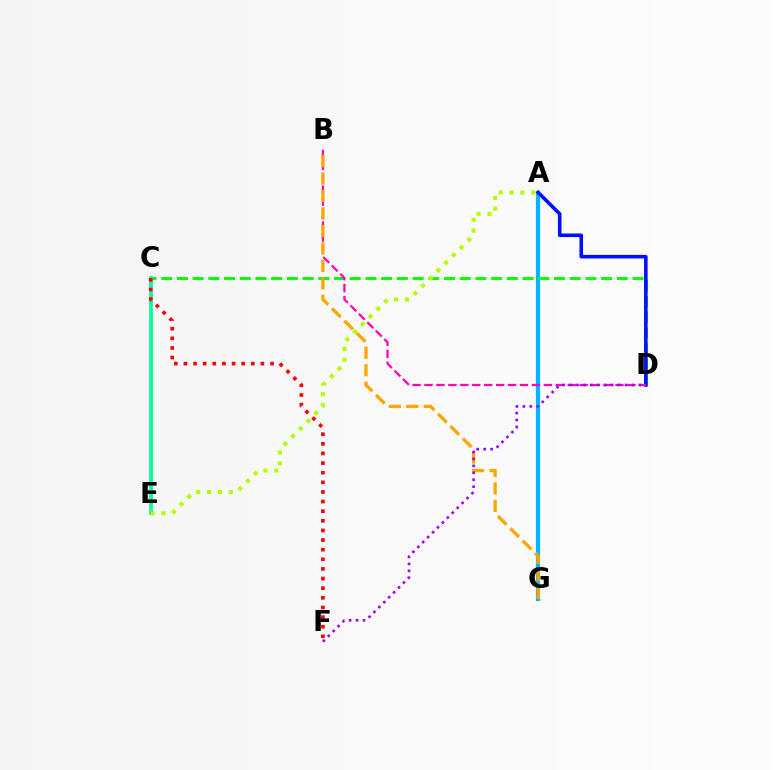{('A', 'G'): [{'color': '#00b5ff', 'line_style': 'solid', 'thickness': 2.99}], ('C', 'E'): [{'color': '#00ff9d', 'line_style': 'solid', 'thickness': 2.64}], ('C', 'D'): [{'color': '#08ff00', 'line_style': 'dashed', 'thickness': 2.13}], ('C', 'F'): [{'color': '#ff0000', 'line_style': 'dotted', 'thickness': 2.62}], ('A', 'D'): [{'color': '#0010ff', 'line_style': 'solid', 'thickness': 2.58}], ('B', 'D'): [{'color': '#ff00bd', 'line_style': 'dashed', 'thickness': 1.62}], ('B', 'G'): [{'color': '#ffa500', 'line_style': 'dashed', 'thickness': 2.37}], ('D', 'F'): [{'color': '#9b00ff', 'line_style': 'dotted', 'thickness': 1.89}], ('A', 'E'): [{'color': '#b3ff00', 'line_style': 'dotted', 'thickness': 2.95}]}